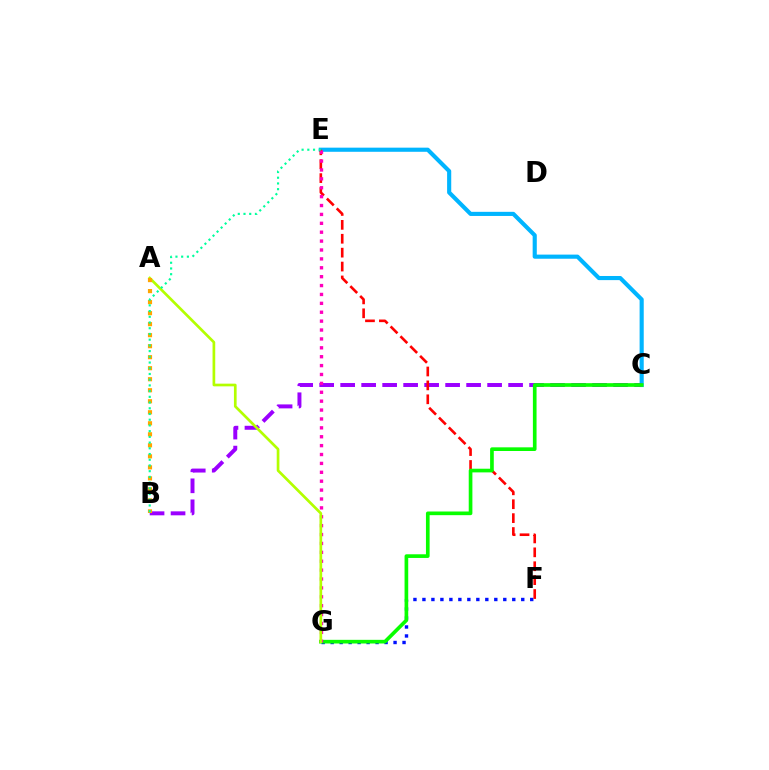{('C', 'E'): [{'color': '#00b5ff', 'line_style': 'solid', 'thickness': 2.97}], ('F', 'G'): [{'color': '#0010ff', 'line_style': 'dotted', 'thickness': 2.44}], ('B', 'C'): [{'color': '#9b00ff', 'line_style': 'dashed', 'thickness': 2.85}], ('E', 'F'): [{'color': '#ff0000', 'line_style': 'dashed', 'thickness': 1.89}], ('C', 'G'): [{'color': '#08ff00', 'line_style': 'solid', 'thickness': 2.64}], ('E', 'G'): [{'color': '#ff00bd', 'line_style': 'dotted', 'thickness': 2.42}], ('A', 'G'): [{'color': '#b3ff00', 'line_style': 'solid', 'thickness': 1.94}], ('A', 'B'): [{'color': '#ffa500', 'line_style': 'dotted', 'thickness': 2.99}], ('B', 'E'): [{'color': '#00ff9d', 'line_style': 'dotted', 'thickness': 1.55}]}